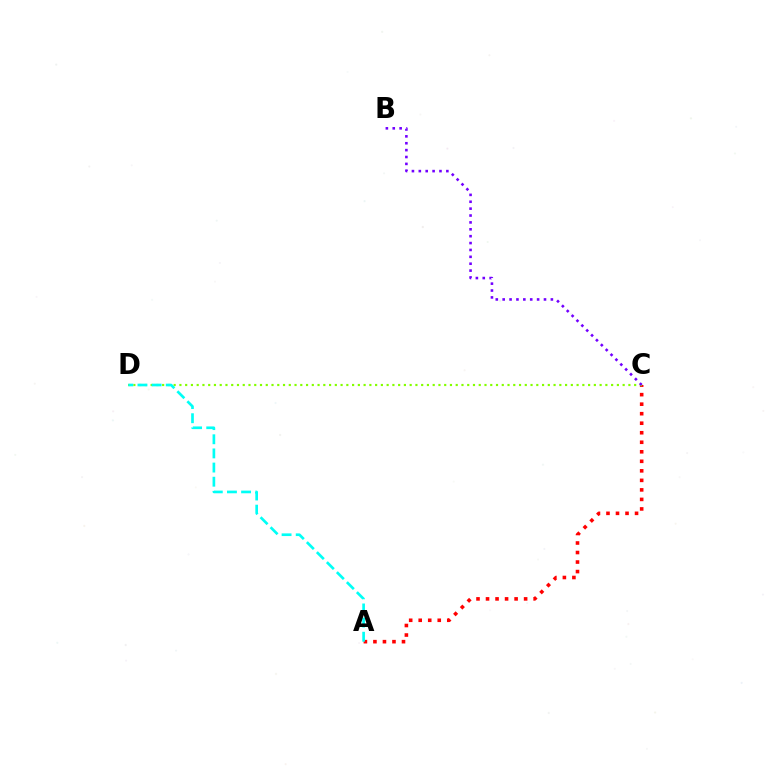{('A', 'C'): [{'color': '#ff0000', 'line_style': 'dotted', 'thickness': 2.59}], ('C', 'D'): [{'color': '#84ff00', 'line_style': 'dotted', 'thickness': 1.56}], ('B', 'C'): [{'color': '#7200ff', 'line_style': 'dotted', 'thickness': 1.87}], ('A', 'D'): [{'color': '#00fff6', 'line_style': 'dashed', 'thickness': 1.92}]}